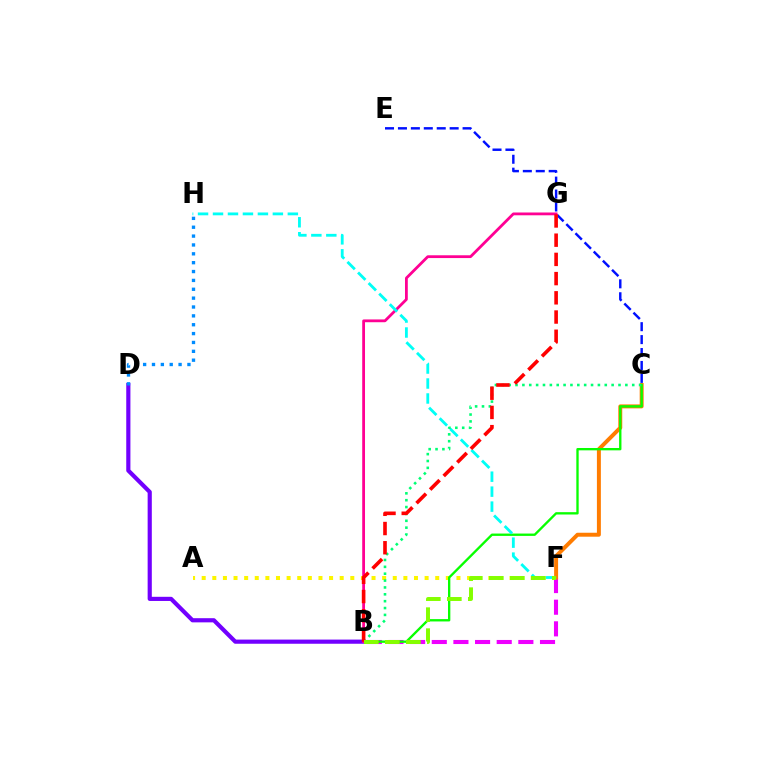{('B', 'F'): [{'color': '#ee00ff', 'line_style': 'dashed', 'thickness': 2.94}, {'color': '#84ff00', 'line_style': 'dashed', 'thickness': 2.85}], ('C', 'F'): [{'color': '#ff7c00', 'line_style': 'solid', 'thickness': 2.85}], ('A', 'F'): [{'color': '#fcf500', 'line_style': 'dotted', 'thickness': 2.88}], ('B', 'C'): [{'color': '#08ff00', 'line_style': 'solid', 'thickness': 1.69}, {'color': '#00ff74', 'line_style': 'dotted', 'thickness': 1.87}], ('B', 'D'): [{'color': '#7200ff', 'line_style': 'solid', 'thickness': 3.0}], ('C', 'E'): [{'color': '#0010ff', 'line_style': 'dashed', 'thickness': 1.76}], ('B', 'G'): [{'color': '#ff0094', 'line_style': 'solid', 'thickness': 2.01}, {'color': '#ff0000', 'line_style': 'dashed', 'thickness': 2.61}], ('F', 'H'): [{'color': '#00fff6', 'line_style': 'dashed', 'thickness': 2.03}], ('D', 'H'): [{'color': '#008cff', 'line_style': 'dotted', 'thickness': 2.41}]}